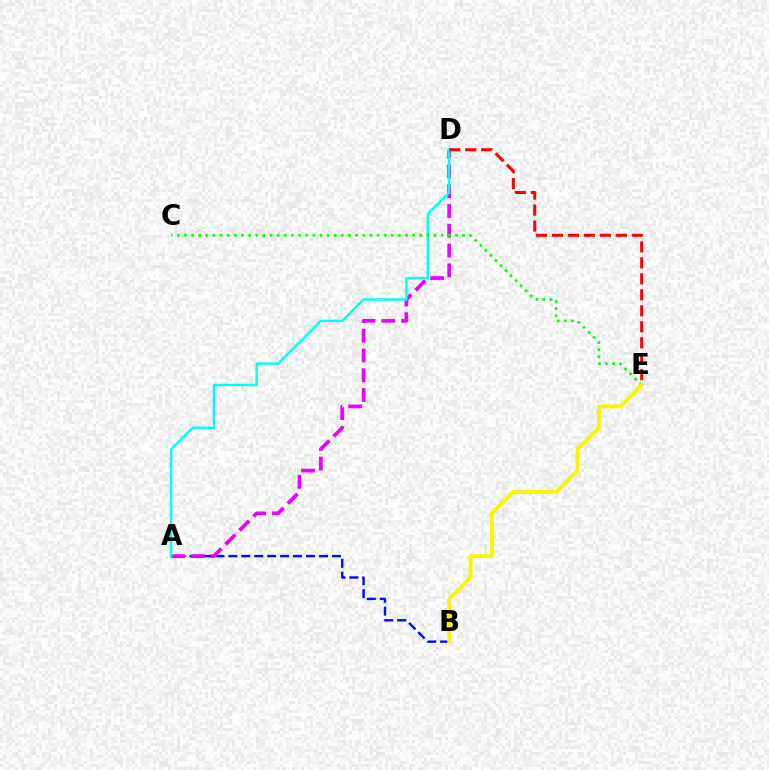{('A', 'B'): [{'color': '#0010ff', 'line_style': 'dashed', 'thickness': 1.76}], ('A', 'D'): [{'color': '#ee00ff', 'line_style': 'dashed', 'thickness': 2.69}, {'color': '#00fff6', 'line_style': 'solid', 'thickness': 1.75}], ('C', 'E'): [{'color': '#08ff00', 'line_style': 'dotted', 'thickness': 1.94}], ('B', 'E'): [{'color': '#fcf500', 'line_style': 'solid', 'thickness': 2.81}], ('D', 'E'): [{'color': '#ff0000', 'line_style': 'dashed', 'thickness': 2.17}]}